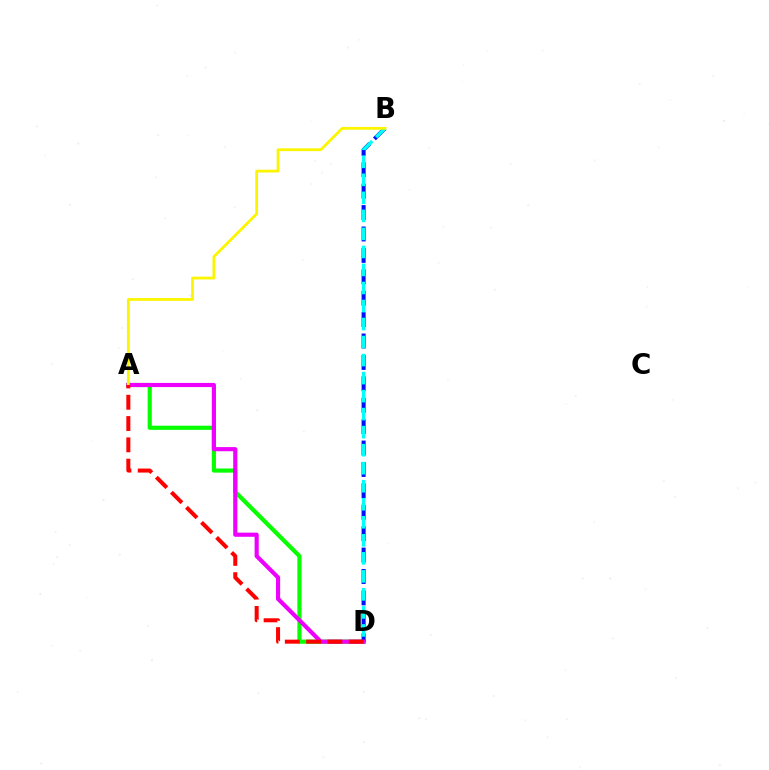{('A', 'D'): [{'color': '#08ff00', 'line_style': 'solid', 'thickness': 3.0}, {'color': '#ee00ff', 'line_style': 'solid', 'thickness': 2.98}, {'color': '#ff0000', 'line_style': 'dashed', 'thickness': 2.89}], ('B', 'D'): [{'color': '#0010ff', 'line_style': 'dashed', 'thickness': 2.91}, {'color': '#00fff6', 'line_style': 'dashed', 'thickness': 2.45}], ('A', 'B'): [{'color': '#fcf500', 'line_style': 'solid', 'thickness': 2.0}]}